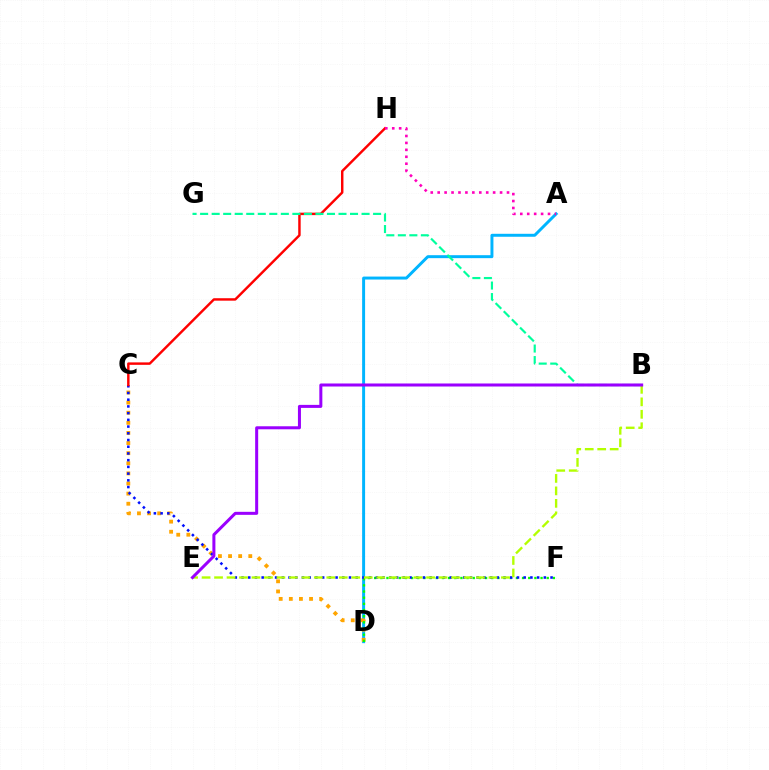{('A', 'D'): [{'color': '#00b5ff', 'line_style': 'solid', 'thickness': 2.13}], ('C', 'D'): [{'color': '#ffa500', 'line_style': 'dotted', 'thickness': 2.75}], ('D', 'F'): [{'color': '#08ff00', 'line_style': 'dotted', 'thickness': 1.67}], ('C', 'F'): [{'color': '#0010ff', 'line_style': 'dotted', 'thickness': 1.83}], ('C', 'H'): [{'color': '#ff0000', 'line_style': 'solid', 'thickness': 1.76}], ('B', 'G'): [{'color': '#00ff9d', 'line_style': 'dashed', 'thickness': 1.57}], ('B', 'E'): [{'color': '#b3ff00', 'line_style': 'dashed', 'thickness': 1.69}, {'color': '#9b00ff', 'line_style': 'solid', 'thickness': 2.17}], ('A', 'H'): [{'color': '#ff00bd', 'line_style': 'dotted', 'thickness': 1.88}]}